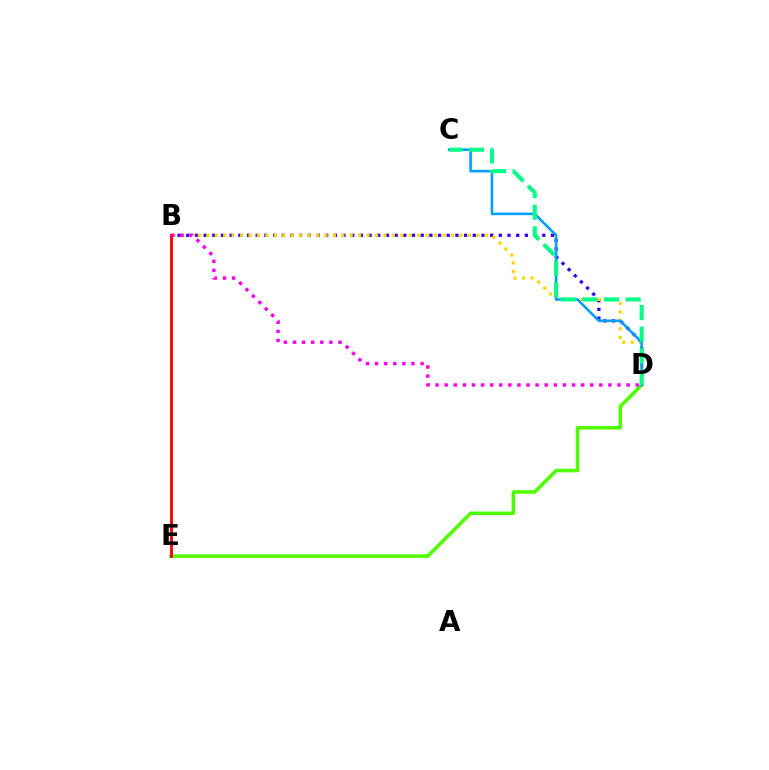{('D', 'E'): [{'color': '#4fff00', 'line_style': 'solid', 'thickness': 2.55}], ('B', 'D'): [{'color': '#3700ff', 'line_style': 'dotted', 'thickness': 2.36}, {'color': '#ffd500', 'line_style': 'dotted', 'thickness': 2.29}, {'color': '#ff00ed', 'line_style': 'dotted', 'thickness': 2.47}], ('C', 'D'): [{'color': '#009eff', 'line_style': 'solid', 'thickness': 1.88}, {'color': '#00ff86', 'line_style': 'dashed', 'thickness': 2.94}], ('B', 'E'): [{'color': '#ff0000', 'line_style': 'solid', 'thickness': 2.07}]}